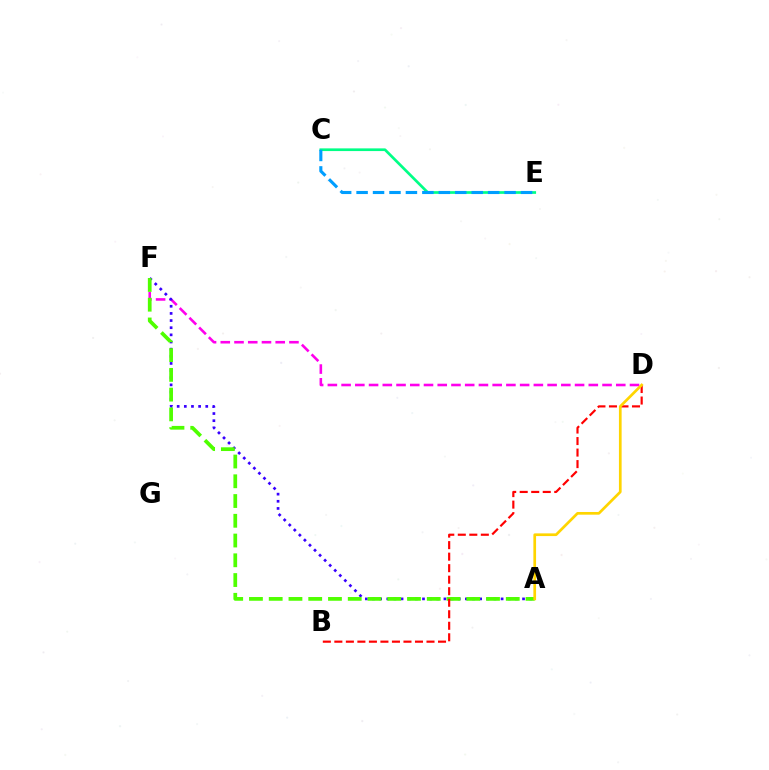{('D', 'F'): [{'color': '#ff00ed', 'line_style': 'dashed', 'thickness': 1.87}], ('A', 'F'): [{'color': '#3700ff', 'line_style': 'dotted', 'thickness': 1.94}, {'color': '#4fff00', 'line_style': 'dashed', 'thickness': 2.68}], ('C', 'E'): [{'color': '#00ff86', 'line_style': 'solid', 'thickness': 1.94}, {'color': '#009eff', 'line_style': 'dashed', 'thickness': 2.23}], ('B', 'D'): [{'color': '#ff0000', 'line_style': 'dashed', 'thickness': 1.56}], ('A', 'D'): [{'color': '#ffd500', 'line_style': 'solid', 'thickness': 1.94}]}